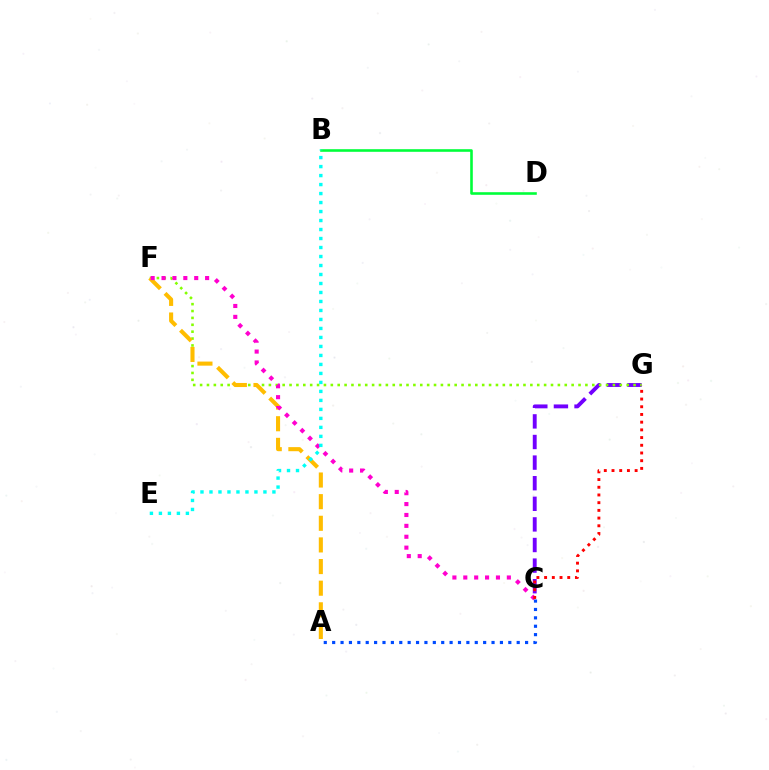{('C', 'G'): [{'color': '#7200ff', 'line_style': 'dashed', 'thickness': 2.8}, {'color': '#ff0000', 'line_style': 'dotted', 'thickness': 2.09}], ('F', 'G'): [{'color': '#84ff00', 'line_style': 'dotted', 'thickness': 1.87}], ('A', 'F'): [{'color': '#ffbd00', 'line_style': 'dashed', 'thickness': 2.94}], ('C', 'F'): [{'color': '#ff00cf', 'line_style': 'dotted', 'thickness': 2.96}], ('B', 'D'): [{'color': '#00ff39', 'line_style': 'solid', 'thickness': 1.87}], ('A', 'C'): [{'color': '#004bff', 'line_style': 'dotted', 'thickness': 2.28}], ('B', 'E'): [{'color': '#00fff6', 'line_style': 'dotted', 'thickness': 2.44}]}